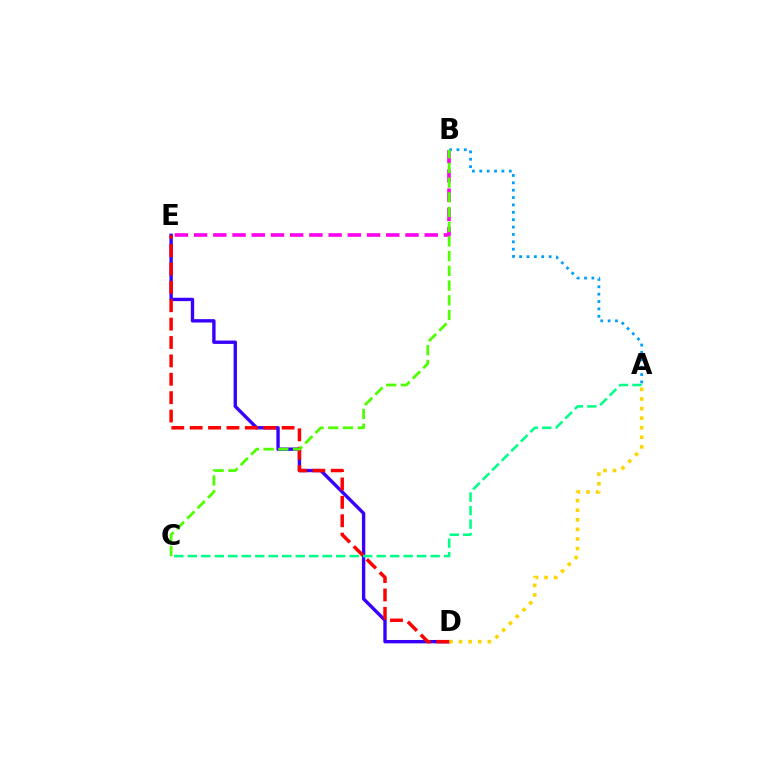{('D', 'E'): [{'color': '#3700ff', 'line_style': 'solid', 'thickness': 2.43}, {'color': '#ff0000', 'line_style': 'dashed', 'thickness': 2.5}], ('B', 'E'): [{'color': '#ff00ed', 'line_style': 'dashed', 'thickness': 2.61}], ('A', 'D'): [{'color': '#ffd500', 'line_style': 'dotted', 'thickness': 2.6}], ('A', 'B'): [{'color': '#009eff', 'line_style': 'dotted', 'thickness': 2.0}], ('B', 'C'): [{'color': '#4fff00', 'line_style': 'dashed', 'thickness': 2.0}], ('A', 'C'): [{'color': '#00ff86', 'line_style': 'dashed', 'thickness': 1.83}]}